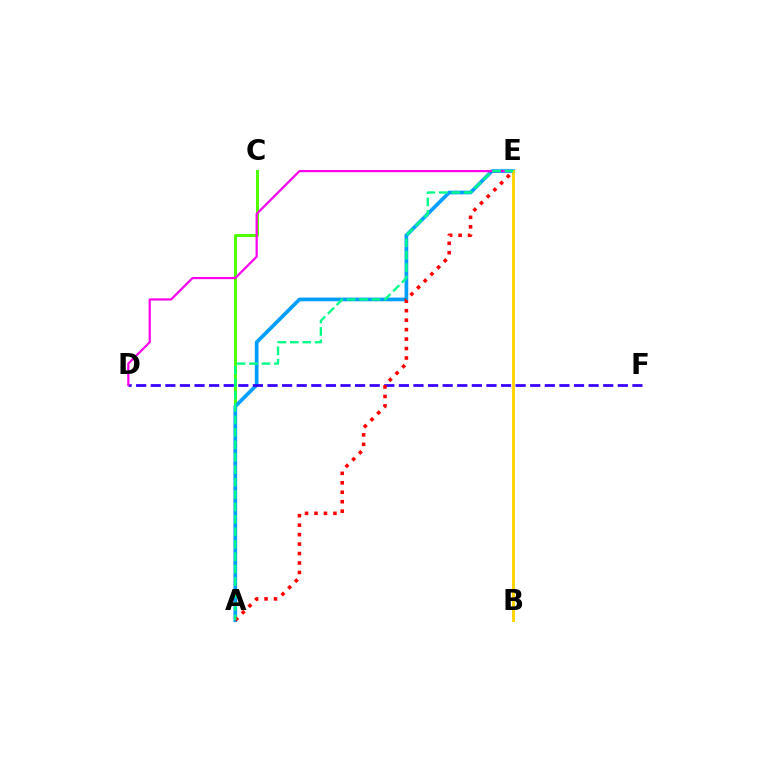{('A', 'C'): [{'color': '#4fff00', 'line_style': 'solid', 'thickness': 2.16}], ('A', 'E'): [{'color': '#009eff', 'line_style': 'solid', 'thickness': 2.67}, {'color': '#ff0000', 'line_style': 'dotted', 'thickness': 2.57}, {'color': '#00ff86', 'line_style': 'dashed', 'thickness': 1.69}], ('D', 'F'): [{'color': '#3700ff', 'line_style': 'dashed', 'thickness': 1.98}], ('D', 'E'): [{'color': '#ff00ed', 'line_style': 'solid', 'thickness': 1.59}], ('B', 'E'): [{'color': '#ffd500', 'line_style': 'solid', 'thickness': 2.13}]}